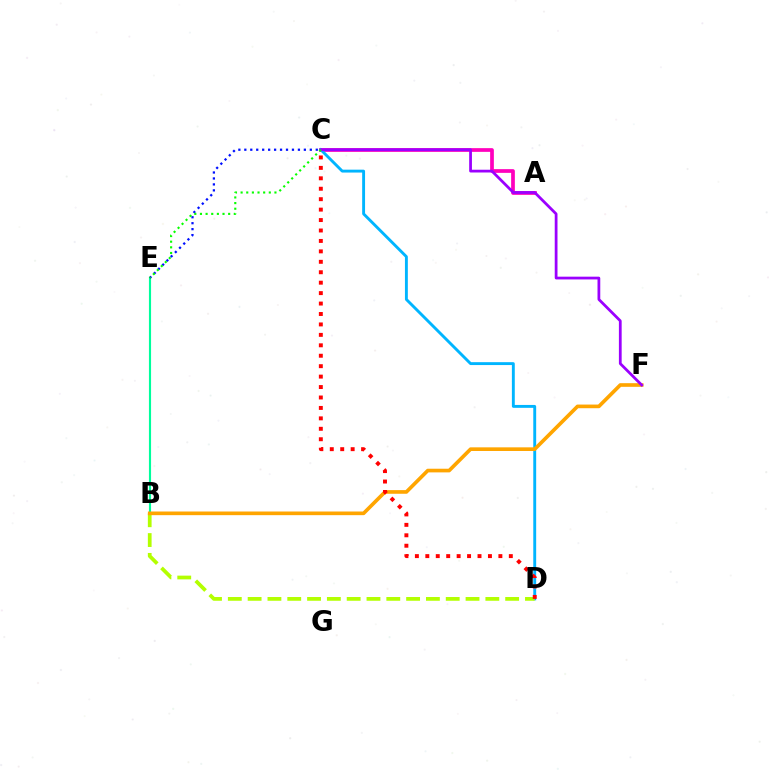{('A', 'C'): [{'color': '#ff00bd', 'line_style': 'solid', 'thickness': 2.68}], ('C', 'D'): [{'color': '#00b5ff', 'line_style': 'solid', 'thickness': 2.08}, {'color': '#ff0000', 'line_style': 'dotted', 'thickness': 2.84}], ('B', 'E'): [{'color': '#00ff9d', 'line_style': 'solid', 'thickness': 1.53}], ('B', 'D'): [{'color': '#b3ff00', 'line_style': 'dashed', 'thickness': 2.69}], ('B', 'F'): [{'color': '#ffa500', 'line_style': 'solid', 'thickness': 2.63}], ('C', 'F'): [{'color': '#9b00ff', 'line_style': 'solid', 'thickness': 1.99}], ('C', 'E'): [{'color': '#0010ff', 'line_style': 'dotted', 'thickness': 1.62}, {'color': '#08ff00', 'line_style': 'dotted', 'thickness': 1.53}]}